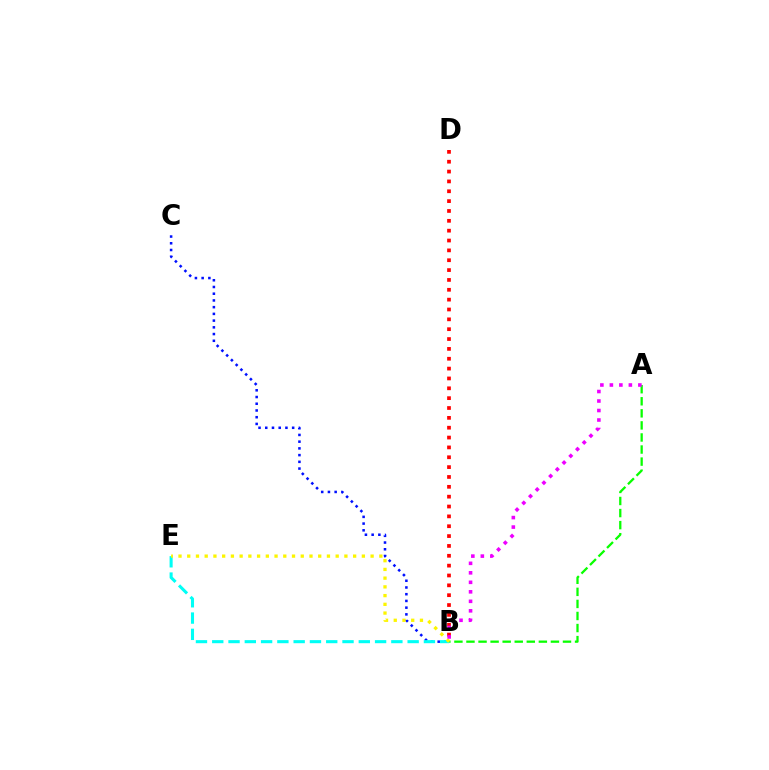{('B', 'C'): [{'color': '#0010ff', 'line_style': 'dotted', 'thickness': 1.83}], ('B', 'D'): [{'color': '#ff0000', 'line_style': 'dotted', 'thickness': 2.68}], ('A', 'B'): [{'color': '#08ff00', 'line_style': 'dashed', 'thickness': 1.64}, {'color': '#ee00ff', 'line_style': 'dotted', 'thickness': 2.58}], ('B', 'E'): [{'color': '#00fff6', 'line_style': 'dashed', 'thickness': 2.21}, {'color': '#fcf500', 'line_style': 'dotted', 'thickness': 2.37}]}